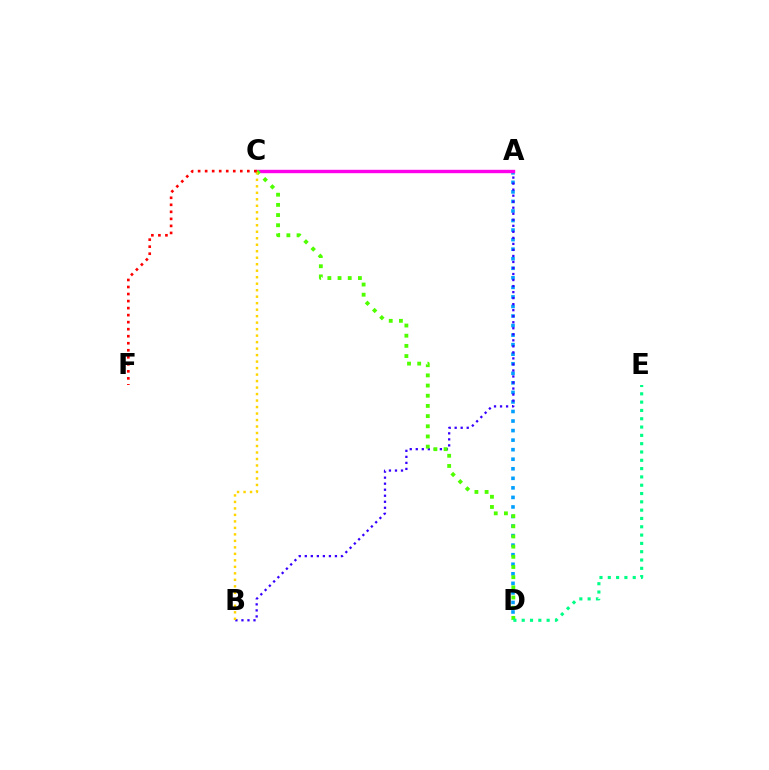{('A', 'D'): [{'color': '#009eff', 'line_style': 'dotted', 'thickness': 2.59}], ('A', 'B'): [{'color': '#3700ff', 'line_style': 'dotted', 'thickness': 1.64}], ('A', 'C'): [{'color': '#ff00ed', 'line_style': 'solid', 'thickness': 2.44}], ('C', 'D'): [{'color': '#4fff00', 'line_style': 'dotted', 'thickness': 2.77}], ('D', 'E'): [{'color': '#00ff86', 'line_style': 'dotted', 'thickness': 2.26}], ('B', 'C'): [{'color': '#ffd500', 'line_style': 'dotted', 'thickness': 1.76}], ('C', 'F'): [{'color': '#ff0000', 'line_style': 'dotted', 'thickness': 1.91}]}